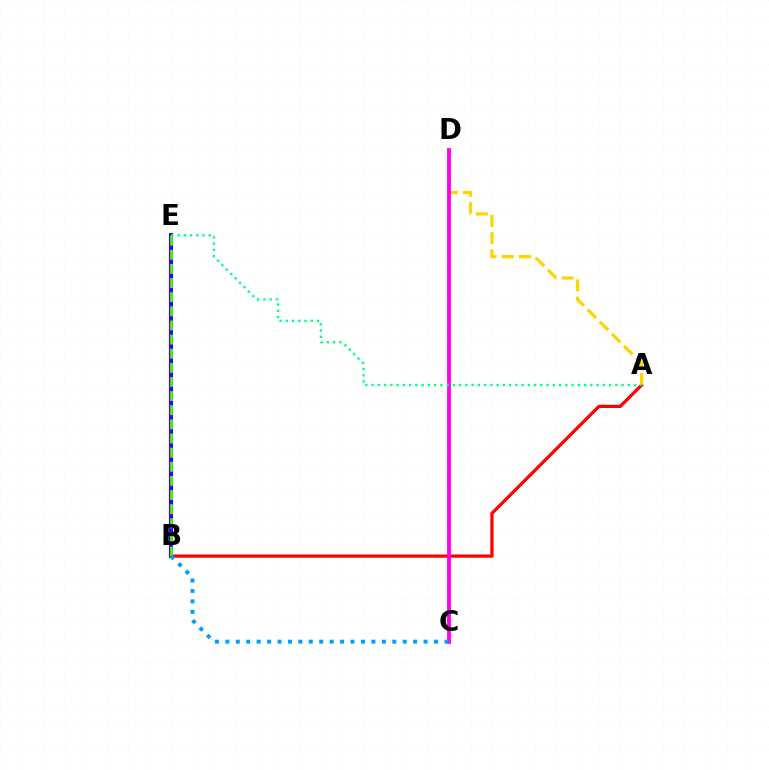{('A', 'B'): [{'color': '#ff0000', 'line_style': 'solid', 'thickness': 2.32}], ('A', 'D'): [{'color': '#ffd500', 'line_style': 'dashed', 'thickness': 2.33}], ('B', 'E'): [{'color': '#3700ff', 'line_style': 'solid', 'thickness': 2.95}, {'color': '#4fff00', 'line_style': 'dashed', 'thickness': 1.92}], ('C', 'D'): [{'color': '#ff00ed', 'line_style': 'solid', 'thickness': 2.75}], ('A', 'E'): [{'color': '#00ff86', 'line_style': 'dotted', 'thickness': 1.7}], ('B', 'C'): [{'color': '#009eff', 'line_style': 'dotted', 'thickness': 2.83}]}